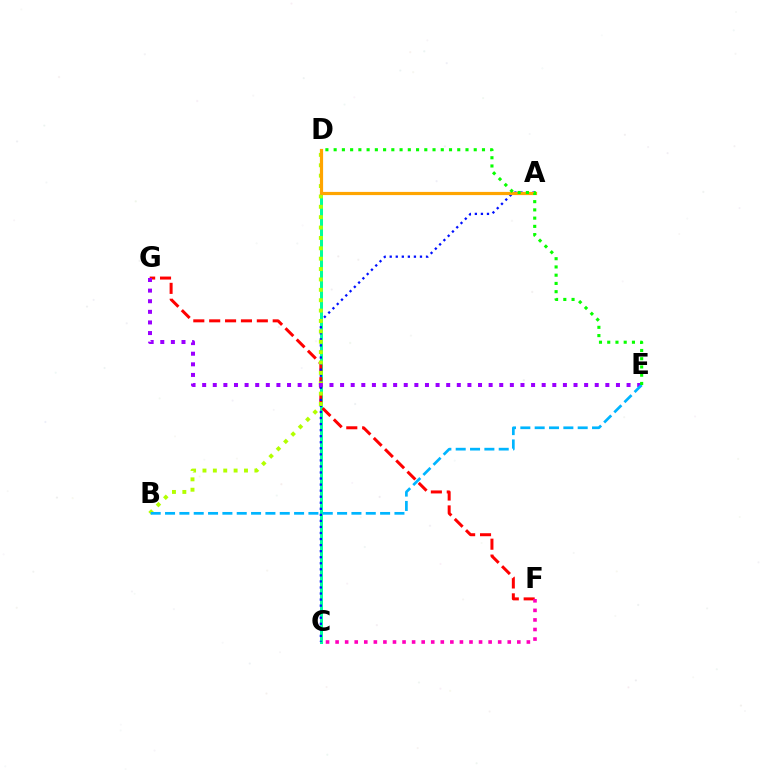{('C', 'D'): [{'color': '#00ff9d', 'line_style': 'solid', 'thickness': 2.15}], ('F', 'G'): [{'color': '#ff0000', 'line_style': 'dashed', 'thickness': 2.16}], ('A', 'C'): [{'color': '#0010ff', 'line_style': 'dotted', 'thickness': 1.64}], ('B', 'D'): [{'color': '#b3ff00', 'line_style': 'dotted', 'thickness': 2.82}], ('A', 'D'): [{'color': '#ffa500', 'line_style': 'solid', 'thickness': 2.3}], ('C', 'F'): [{'color': '#ff00bd', 'line_style': 'dotted', 'thickness': 2.6}], ('E', 'G'): [{'color': '#9b00ff', 'line_style': 'dotted', 'thickness': 2.88}], ('B', 'E'): [{'color': '#00b5ff', 'line_style': 'dashed', 'thickness': 1.95}], ('D', 'E'): [{'color': '#08ff00', 'line_style': 'dotted', 'thickness': 2.24}]}